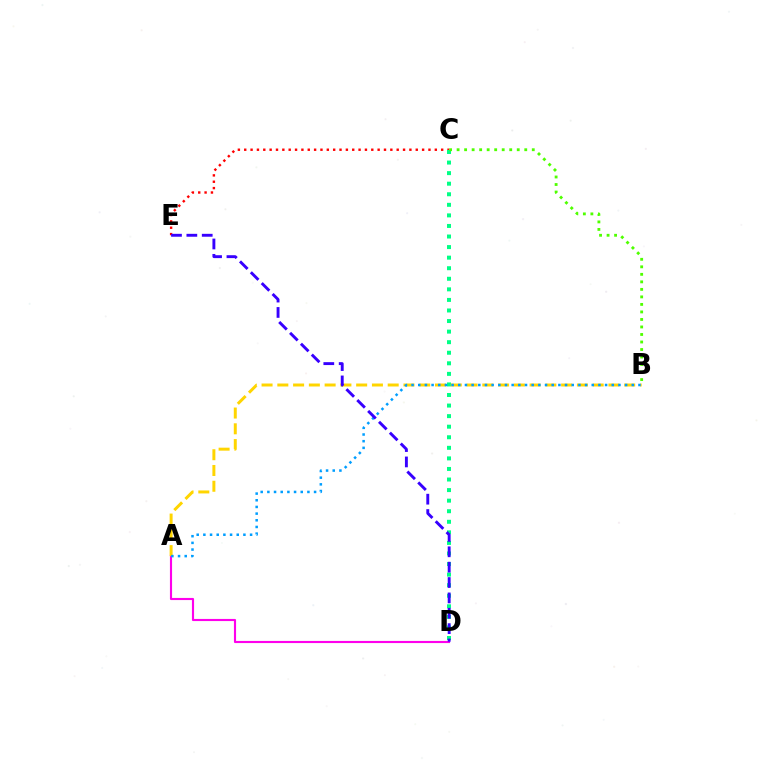{('C', 'E'): [{'color': '#ff0000', 'line_style': 'dotted', 'thickness': 1.73}], ('A', 'D'): [{'color': '#ff00ed', 'line_style': 'solid', 'thickness': 1.54}], ('C', 'D'): [{'color': '#00ff86', 'line_style': 'dotted', 'thickness': 2.87}], ('A', 'B'): [{'color': '#ffd500', 'line_style': 'dashed', 'thickness': 2.14}, {'color': '#009eff', 'line_style': 'dotted', 'thickness': 1.81}], ('D', 'E'): [{'color': '#3700ff', 'line_style': 'dashed', 'thickness': 2.09}], ('B', 'C'): [{'color': '#4fff00', 'line_style': 'dotted', 'thickness': 2.04}]}